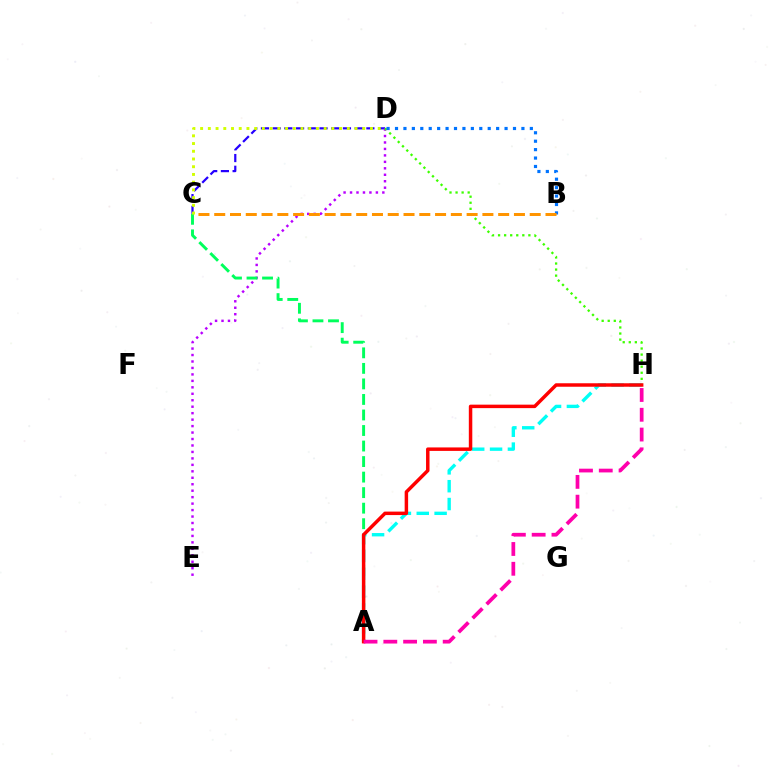{('C', 'D'): [{'color': '#2500ff', 'line_style': 'dashed', 'thickness': 1.59}, {'color': '#d1ff00', 'line_style': 'dotted', 'thickness': 2.1}], ('D', 'E'): [{'color': '#b900ff', 'line_style': 'dotted', 'thickness': 1.76}], ('D', 'H'): [{'color': '#3dff00', 'line_style': 'dotted', 'thickness': 1.65}], ('A', 'H'): [{'color': '#00fff6', 'line_style': 'dashed', 'thickness': 2.42}, {'color': '#ff0000', 'line_style': 'solid', 'thickness': 2.5}, {'color': '#ff00ac', 'line_style': 'dashed', 'thickness': 2.69}], ('B', 'D'): [{'color': '#0074ff', 'line_style': 'dotted', 'thickness': 2.29}], ('A', 'C'): [{'color': '#00ff5c', 'line_style': 'dashed', 'thickness': 2.11}], ('B', 'C'): [{'color': '#ff9400', 'line_style': 'dashed', 'thickness': 2.14}]}